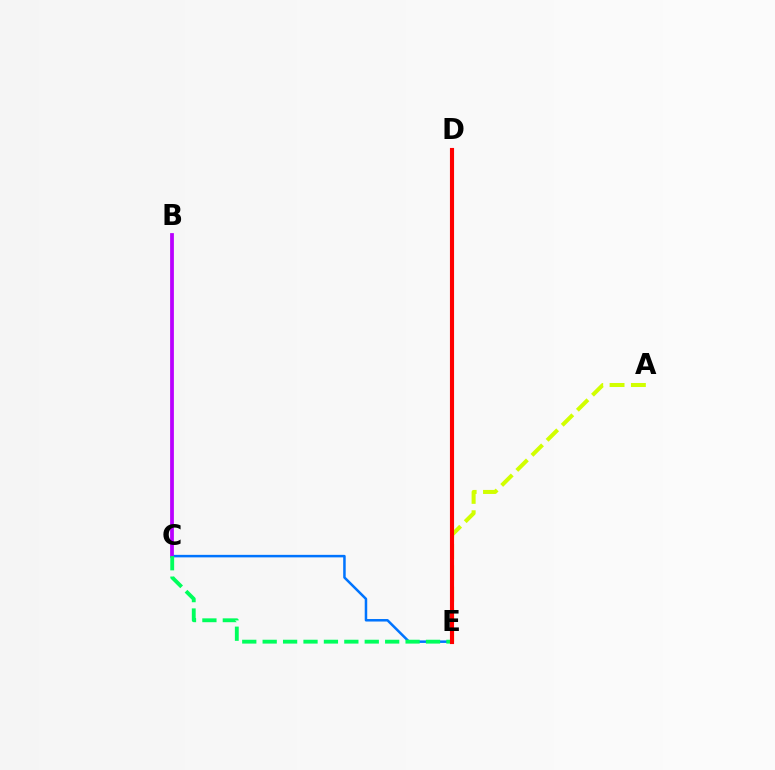{('C', 'E'): [{'color': '#0074ff', 'line_style': 'solid', 'thickness': 1.81}, {'color': '#00ff5c', 'line_style': 'dashed', 'thickness': 2.77}], ('B', 'C'): [{'color': '#b900ff', 'line_style': 'solid', 'thickness': 2.71}], ('A', 'E'): [{'color': '#d1ff00', 'line_style': 'dashed', 'thickness': 2.9}], ('D', 'E'): [{'color': '#ff0000', 'line_style': 'solid', 'thickness': 2.96}]}